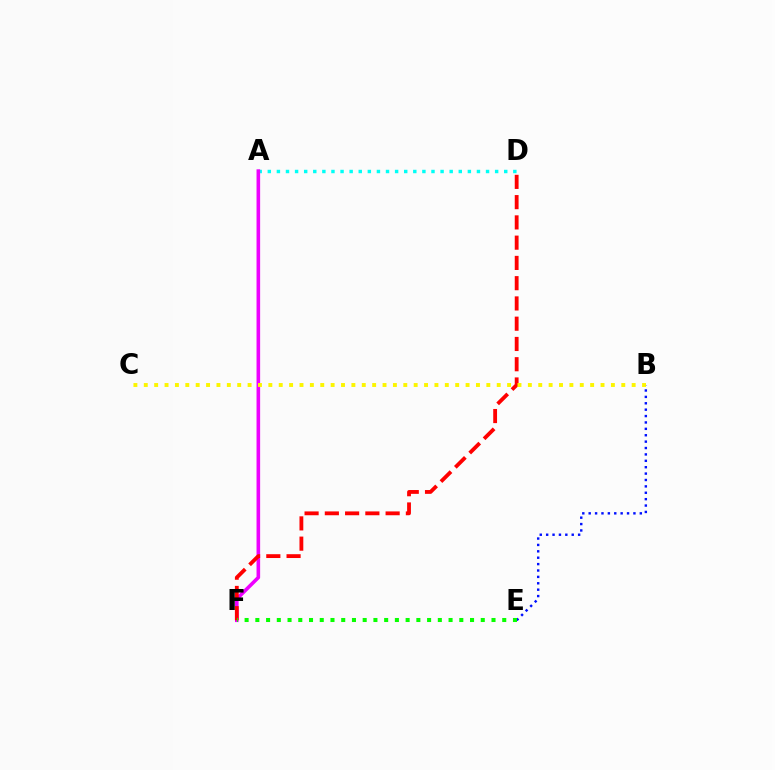{('A', 'D'): [{'color': '#00fff6', 'line_style': 'dotted', 'thickness': 2.47}], ('A', 'F'): [{'color': '#ee00ff', 'line_style': 'solid', 'thickness': 2.59}], ('B', 'E'): [{'color': '#0010ff', 'line_style': 'dotted', 'thickness': 1.74}], ('D', 'F'): [{'color': '#ff0000', 'line_style': 'dashed', 'thickness': 2.75}], ('B', 'C'): [{'color': '#fcf500', 'line_style': 'dotted', 'thickness': 2.82}], ('E', 'F'): [{'color': '#08ff00', 'line_style': 'dotted', 'thickness': 2.92}]}